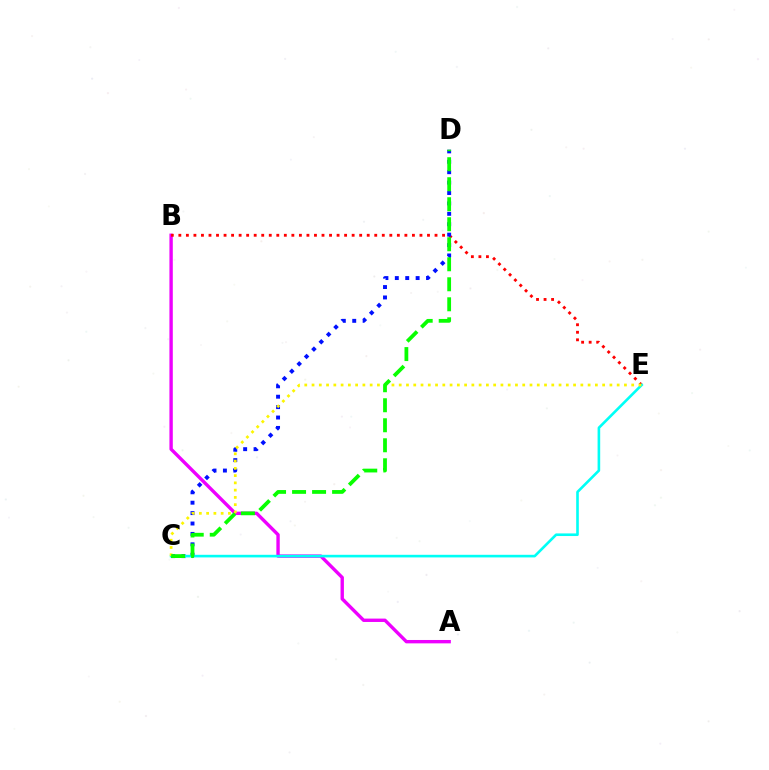{('A', 'B'): [{'color': '#ee00ff', 'line_style': 'solid', 'thickness': 2.43}], ('B', 'E'): [{'color': '#ff0000', 'line_style': 'dotted', 'thickness': 2.05}], ('C', 'D'): [{'color': '#0010ff', 'line_style': 'dotted', 'thickness': 2.83}, {'color': '#08ff00', 'line_style': 'dashed', 'thickness': 2.72}], ('C', 'E'): [{'color': '#00fff6', 'line_style': 'solid', 'thickness': 1.88}, {'color': '#fcf500', 'line_style': 'dotted', 'thickness': 1.97}]}